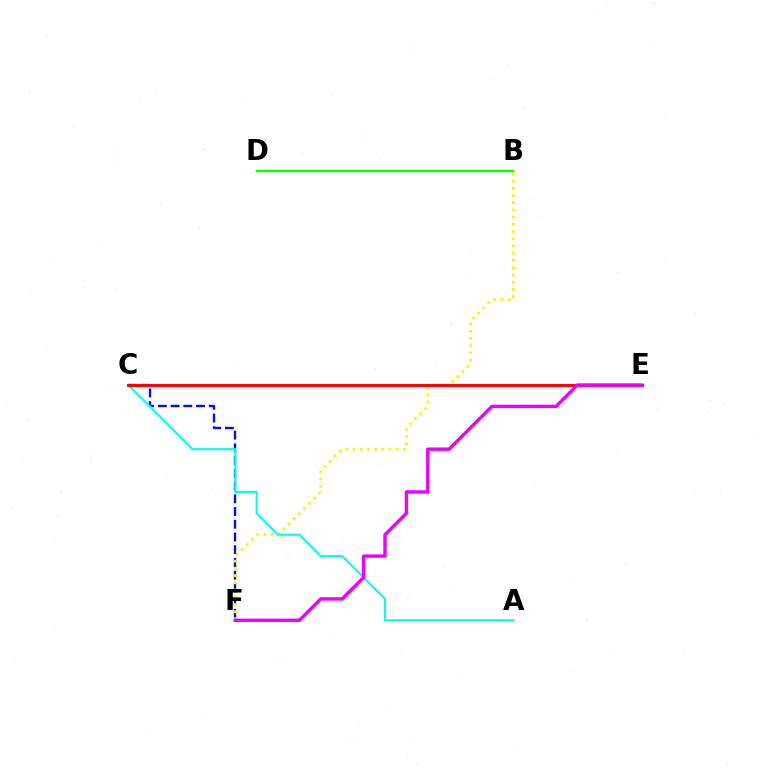{('C', 'F'): [{'color': '#0010ff', 'line_style': 'dashed', 'thickness': 1.73}], ('B', 'F'): [{'color': '#fcf500', 'line_style': 'dotted', 'thickness': 1.96}], ('B', 'D'): [{'color': '#08ff00', 'line_style': 'solid', 'thickness': 1.72}], ('A', 'C'): [{'color': '#00fff6', 'line_style': 'solid', 'thickness': 1.54}], ('C', 'E'): [{'color': '#ff0000', 'line_style': 'solid', 'thickness': 2.13}], ('E', 'F'): [{'color': '#ee00ff', 'line_style': 'solid', 'thickness': 2.45}]}